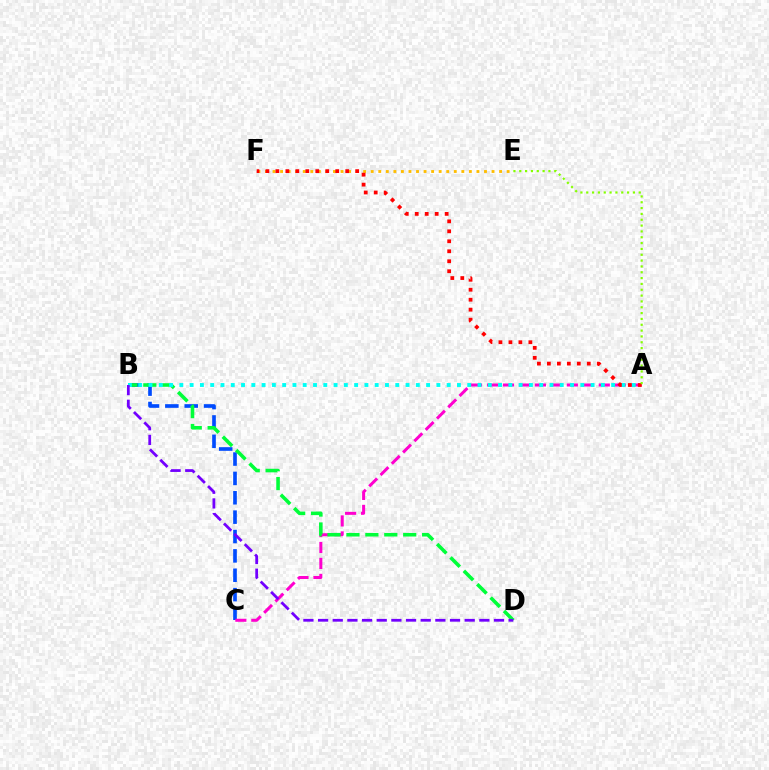{('B', 'C'): [{'color': '#004bff', 'line_style': 'dashed', 'thickness': 2.63}], ('A', 'C'): [{'color': '#ff00cf', 'line_style': 'dashed', 'thickness': 2.17}], ('B', 'D'): [{'color': '#00ff39', 'line_style': 'dashed', 'thickness': 2.57}, {'color': '#7200ff', 'line_style': 'dashed', 'thickness': 1.99}], ('A', 'B'): [{'color': '#00fff6', 'line_style': 'dotted', 'thickness': 2.79}], ('E', 'F'): [{'color': '#ffbd00', 'line_style': 'dotted', 'thickness': 2.05}], ('A', 'F'): [{'color': '#ff0000', 'line_style': 'dotted', 'thickness': 2.71}], ('A', 'E'): [{'color': '#84ff00', 'line_style': 'dotted', 'thickness': 1.59}]}